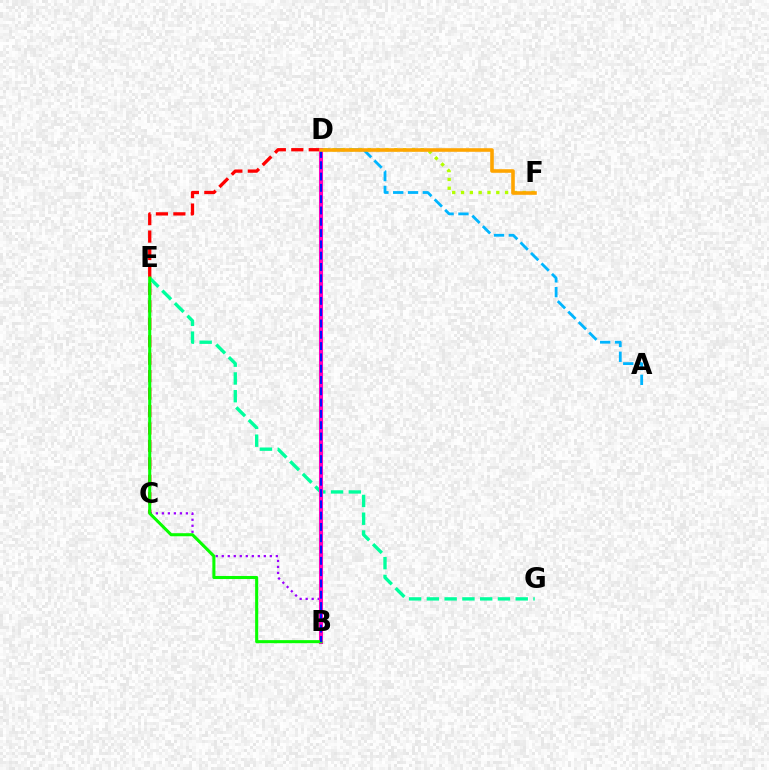{('E', 'G'): [{'color': '#00ff9d', 'line_style': 'dashed', 'thickness': 2.41}], ('A', 'D'): [{'color': '#00b5ff', 'line_style': 'dashed', 'thickness': 2.01}], ('B', 'C'): [{'color': '#9b00ff', 'line_style': 'dotted', 'thickness': 1.63}], ('D', 'F'): [{'color': '#b3ff00', 'line_style': 'dotted', 'thickness': 2.4}, {'color': '#ffa500', 'line_style': 'solid', 'thickness': 2.58}], ('C', 'D'): [{'color': '#ff0000', 'line_style': 'dashed', 'thickness': 2.37}], ('B', 'D'): [{'color': '#ff00bd', 'line_style': 'solid', 'thickness': 2.93}, {'color': '#0010ff', 'line_style': 'dashed', 'thickness': 1.54}], ('B', 'E'): [{'color': '#08ff00', 'line_style': 'solid', 'thickness': 2.2}]}